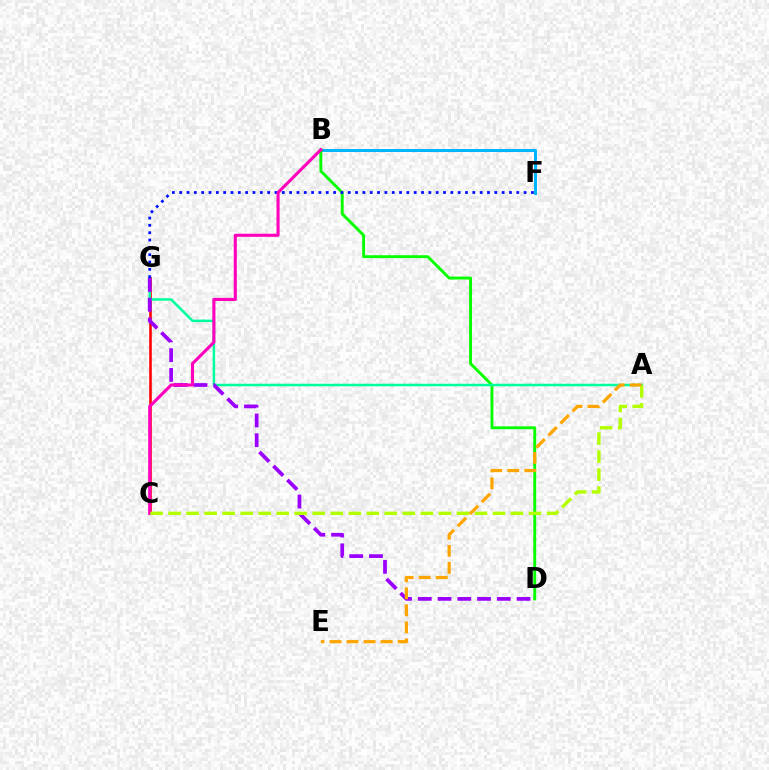{('B', 'F'): [{'color': '#00b5ff', 'line_style': 'solid', 'thickness': 2.16}], ('B', 'D'): [{'color': '#08ff00', 'line_style': 'solid', 'thickness': 2.1}], ('C', 'G'): [{'color': '#ff0000', 'line_style': 'solid', 'thickness': 1.86}], ('A', 'G'): [{'color': '#00ff9d', 'line_style': 'solid', 'thickness': 1.8}], ('F', 'G'): [{'color': '#0010ff', 'line_style': 'dotted', 'thickness': 1.99}], ('D', 'G'): [{'color': '#9b00ff', 'line_style': 'dashed', 'thickness': 2.68}], ('B', 'C'): [{'color': '#ff00bd', 'line_style': 'solid', 'thickness': 2.23}], ('A', 'C'): [{'color': '#b3ff00', 'line_style': 'dashed', 'thickness': 2.45}], ('A', 'E'): [{'color': '#ffa500', 'line_style': 'dashed', 'thickness': 2.32}]}